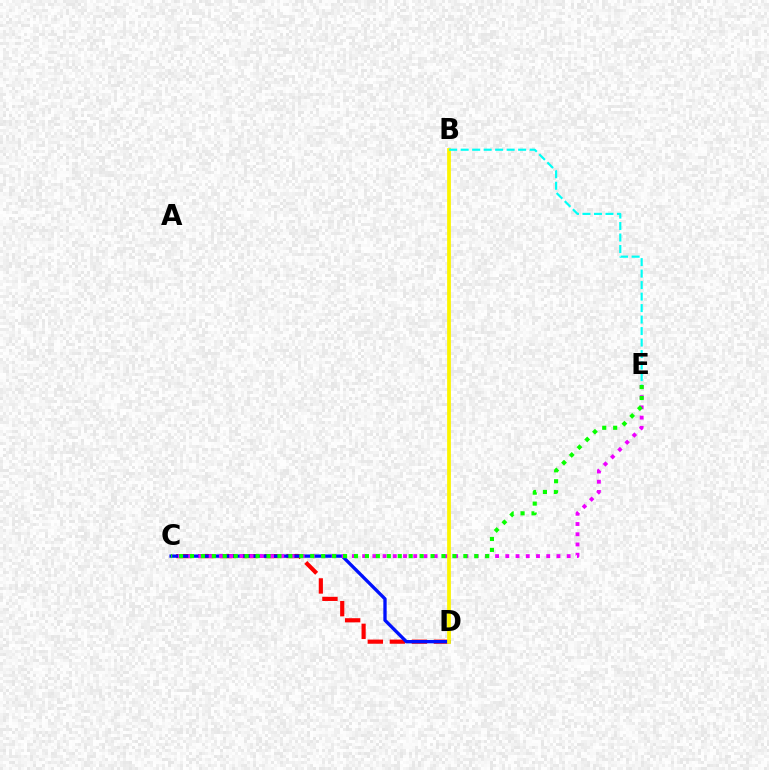{('C', 'D'): [{'color': '#ff0000', 'line_style': 'dashed', 'thickness': 2.99}, {'color': '#0010ff', 'line_style': 'solid', 'thickness': 2.39}], ('C', 'E'): [{'color': '#ee00ff', 'line_style': 'dotted', 'thickness': 2.78}, {'color': '#08ff00', 'line_style': 'dotted', 'thickness': 2.97}], ('B', 'D'): [{'color': '#fcf500', 'line_style': 'solid', 'thickness': 2.7}], ('B', 'E'): [{'color': '#00fff6', 'line_style': 'dashed', 'thickness': 1.56}]}